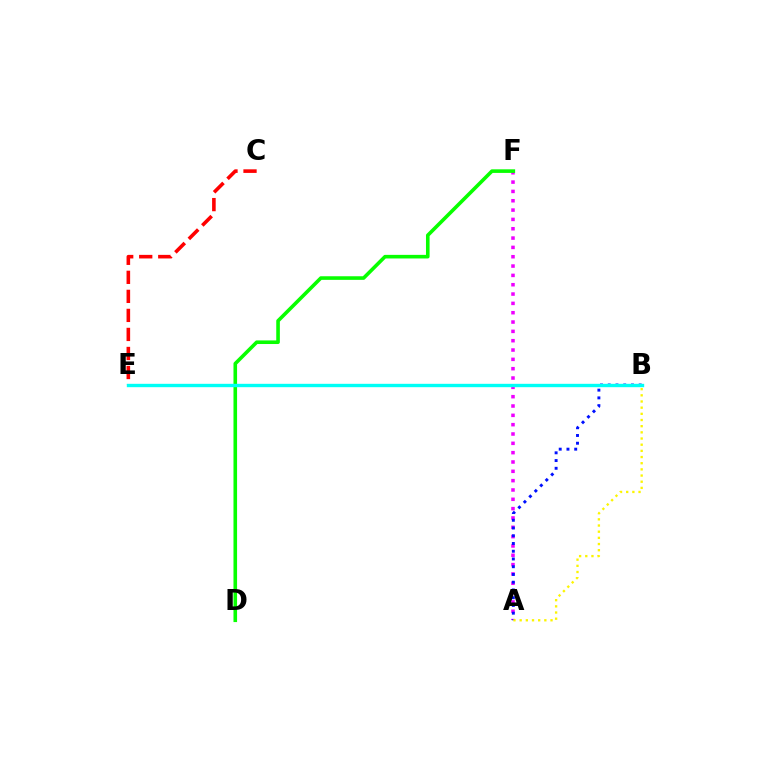{('A', 'F'): [{'color': '#ee00ff', 'line_style': 'dotted', 'thickness': 2.53}], ('A', 'B'): [{'color': '#0010ff', 'line_style': 'dotted', 'thickness': 2.1}, {'color': '#fcf500', 'line_style': 'dotted', 'thickness': 1.68}], ('C', 'E'): [{'color': '#ff0000', 'line_style': 'dashed', 'thickness': 2.59}], ('D', 'F'): [{'color': '#08ff00', 'line_style': 'solid', 'thickness': 2.59}], ('B', 'E'): [{'color': '#00fff6', 'line_style': 'solid', 'thickness': 2.43}]}